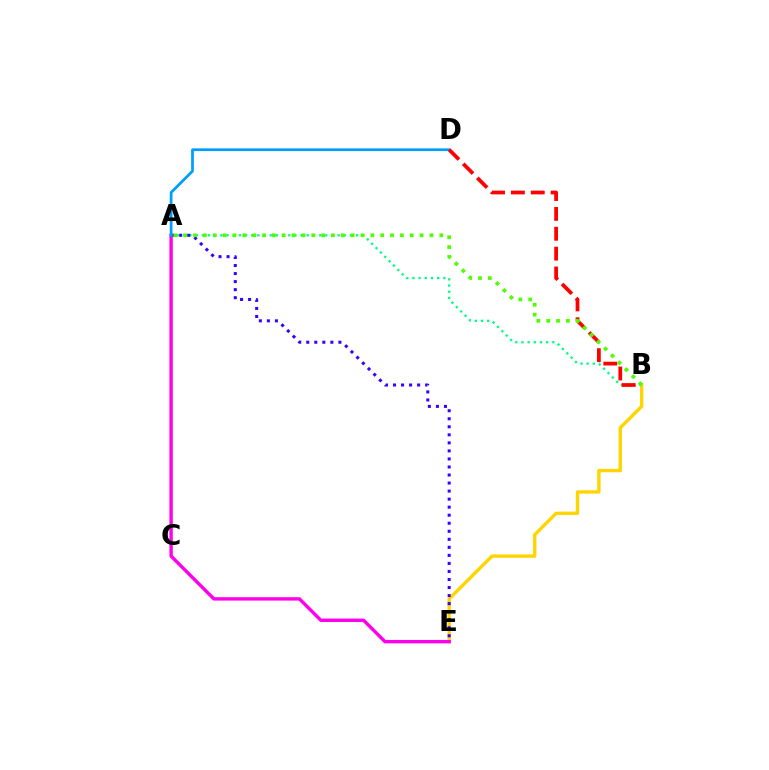{('B', 'E'): [{'color': '#ffd500', 'line_style': 'solid', 'thickness': 2.44}], ('A', 'B'): [{'color': '#00ff86', 'line_style': 'dotted', 'thickness': 1.68}, {'color': '#4fff00', 'line_style': 'dotted', 'thickness': 2.68}], ('A', 'E'): [{'color': '#3700ff', 'line_style': 'dotted', 'thickness': 2.18}, {'color': '#ff00ed', 'line_style': 'solid', 'thickness': 2.45}], ('A', 'D'): [{'color': '#009eff', 'line_style': 'solid', 'thickness': 1.98}], ('B', 'D'): [{'color': '#ff0000', 'line_style': 'dashed', 'thickness': 2.7}]}